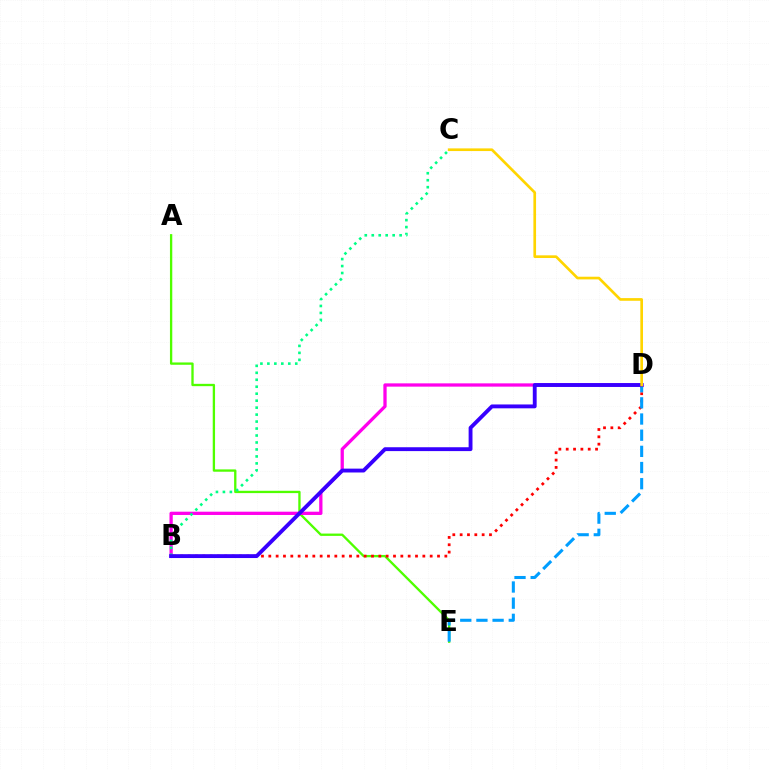{('A', 'E'): [{'color': '#4fff00', 'line_style': 'solid', 'thickness': 1.67}], ('B', 'D'): [{'color': '#ff00ed', 'line_style': 'solid', 'thickness': 2.36}, {'color': '#ff0000', 'line_style': 'dotted', 'thickness': 1.99}, {'color': '#3700ff', 'line_style': 'solid', 'thickness': 2.78}], ('B', 'C'): [{'color': '#00ff86', 'line_style': 'dotted', 'thickness': 1.89}], ('D', 'E'): [{'color': '#009eff', 'line_style': 'dashed', 'thickness': 2.2}], ('C', 'D'): [{'color': '#ffd500', 'line_style': 'solid', 'thickness': 1.92}]}